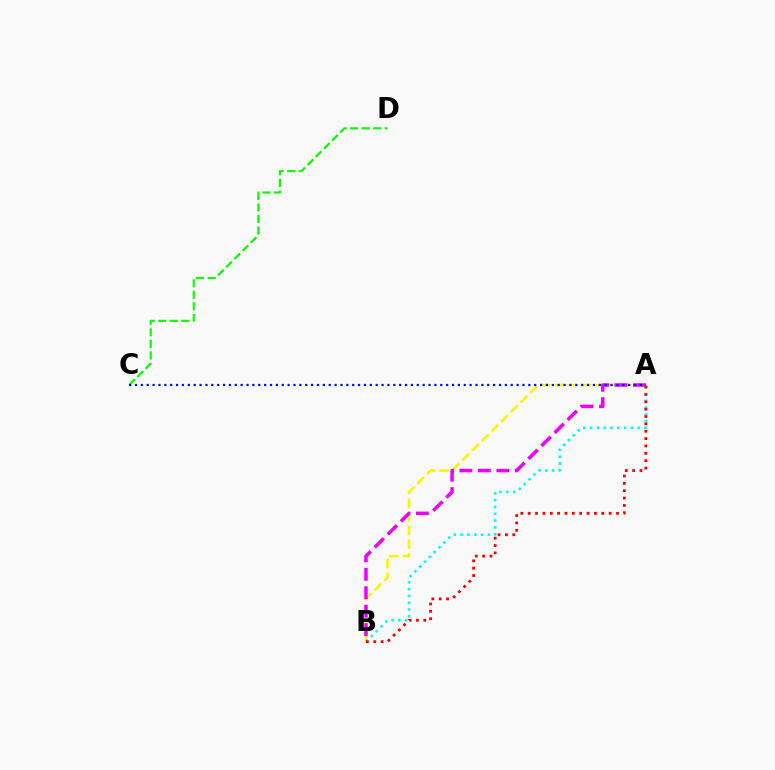{('A', 'B'): [{'color': '#fcf500', 'line_style': 'dashed', 'thickness': 1.86}, {'color': '#00fff6', 'line_style': 'dotted', 'thickness': 1.85}, {'color': '#ee00ff', 'line_style': 'dashed', 'thickness': 2.51}, {'color': '#ff0000', 'line_style': 'dotted', 'thickness': 2.0}], ('C', 'D'): [{'color': '#08ff00', 'line_style': 'dashed', 'thickness': 1.56}], ('A', 'C'): [{'color': '#0010ff', 'line_style': 'dotted', 'thickness': 1.6}]}